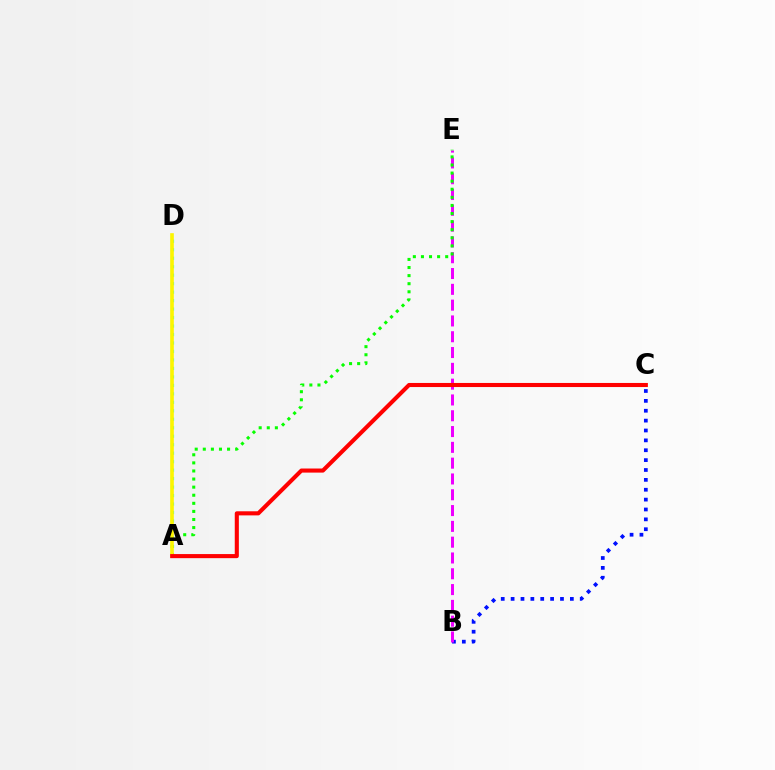{('B', 'C'): [{'color': '#0010ff', 'line_style': 'dotted', 'thickness': 2.68}], ('B', 'E'): [{'color': '#ee00ff', 'line_style': 'dashed', 'thickness': 2.15}], ('A', 'D'): [{'color': '#00fff6', 'line_style': 'dotted', 'thickness': 2.3}, {'color': '#fcf500', 'line_style': 'solid', 'thickness': 2.62}], ('A', 'E'): [{'color': '#08ff00', 'line_style': 'dotted', 'thickness': 2.2}], ('A', 'C'): [{'color': '#ff0000', 'line_style': 'solid', 'thickness': 2.94}]}